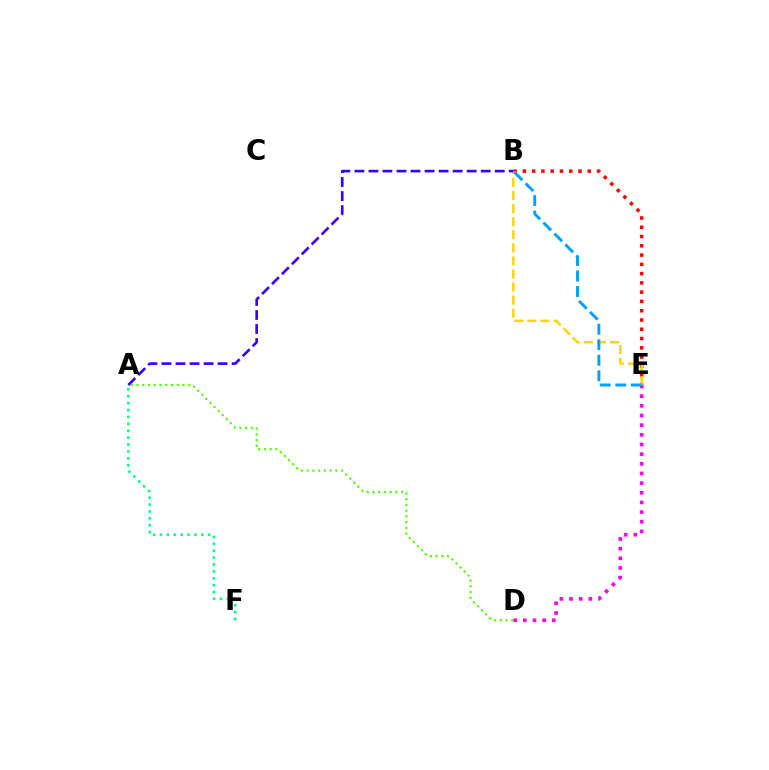{('D', 'E'): [{'color': '#ff00ed', 'line_style': 'dotted', 'thickness': 2.62}], ('B', 'E'): [{'color': '#ff0000', 'line_style': 'dotted', 'thickness': 2.52}, {'color': '#ffd500', 'line_style': 'dashed', 'thickness': 1.78}, {'color': '#009eff', 'line_style': 'dashed', 'thickness': 2.11}], ('A', 'D'): [{'color': '#4fff00', 'line_style': 'dotted', 'thickness': 1.56}], ('A', 'F'): [{'color': '#00ff86', 'line_style': 'dotted', 'thickness': 1.87}], ('A', 'B'): [{'color': '#3700ff', 'line_style': 'dashed', 'thickness': 1.91}]}